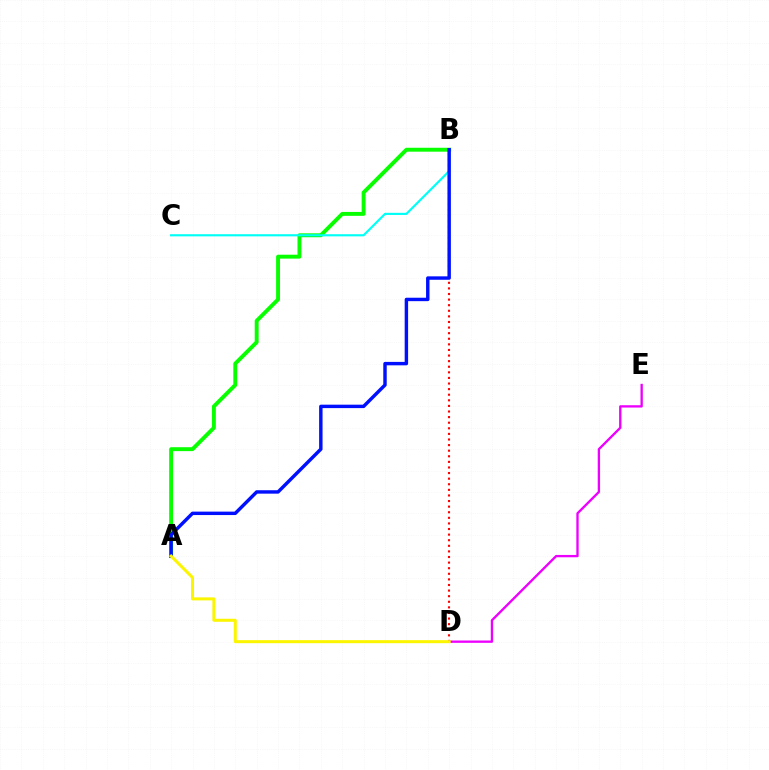{('B', 'D'): [{'color': '#ff0000', 'line_style': 'dotted', 'thickness': 1.52}], ('A', 'B'): [{'color': '#08ff00', 'line_style': 'solid', 'thickness': 2.82}, {'color': '#0010ff', 'line_style': 'solid', 'thickness': 2.47}], ('B', 'C'): [{'color': '#00fff6', 'line_style': 'solid', 'thickness': 1.55}], ('D', 'E'): [{'color': '#ee00ff', 'line_style': 'solid', 'thickness': 1.68}], ('A', 'D'): [{'color': '#fcf500', 'line_style': 'solid', 'thickness': 2.17}]}